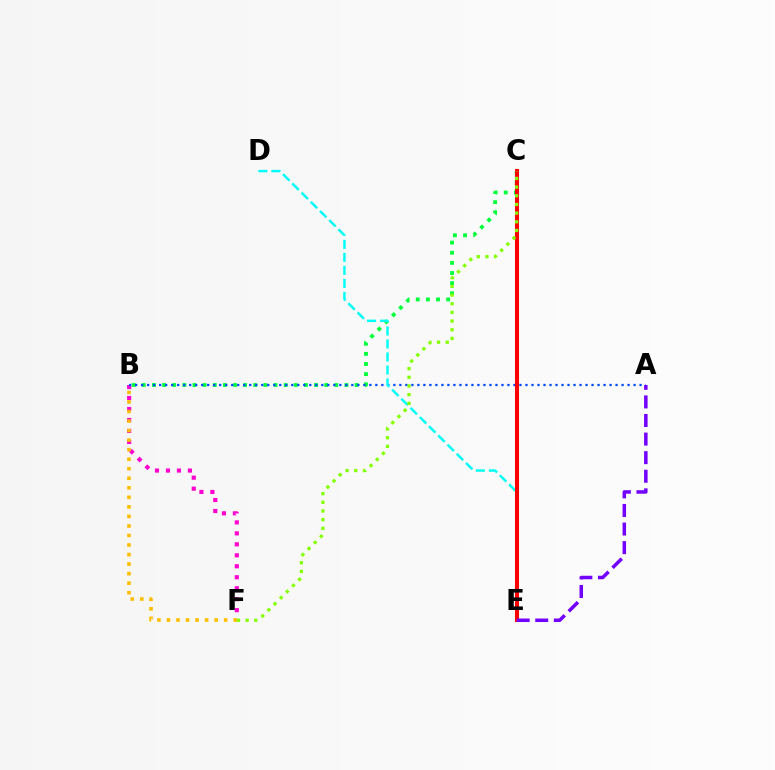{('B', 'F'): [{'color': '#ff00cf', 'line_style': 'dotted', 'thickness': 2.98}, {'color': '#ffbd00', 'line_style': 'dotted', 'thickness': 2.59}], ('B', 'C'): [{'color': '#00ff39', 'line_style': 'dotted', 'thickness': 2.75}], ('A', 'B'): [{'color': '#004bff', 'line_style': 'dotted', 'thickness': 1.63}], ('D', 'E'): [{'color': '#00fff6', 'line_style': 'dashed', 'thickness': 1.77}], ('C', 'E'): [{'color': '#ff0000', 'line_style': 'solid', 'thickness': 2.91}], ('A', 'E'): [{'color': '#7200ff', 'line_style': 'dashed', 'thickness': 2.52}], ('C', 'F'): [{'color': '#84ff00', 'line_style': 'dotted', 'thickness': 2.36}]}